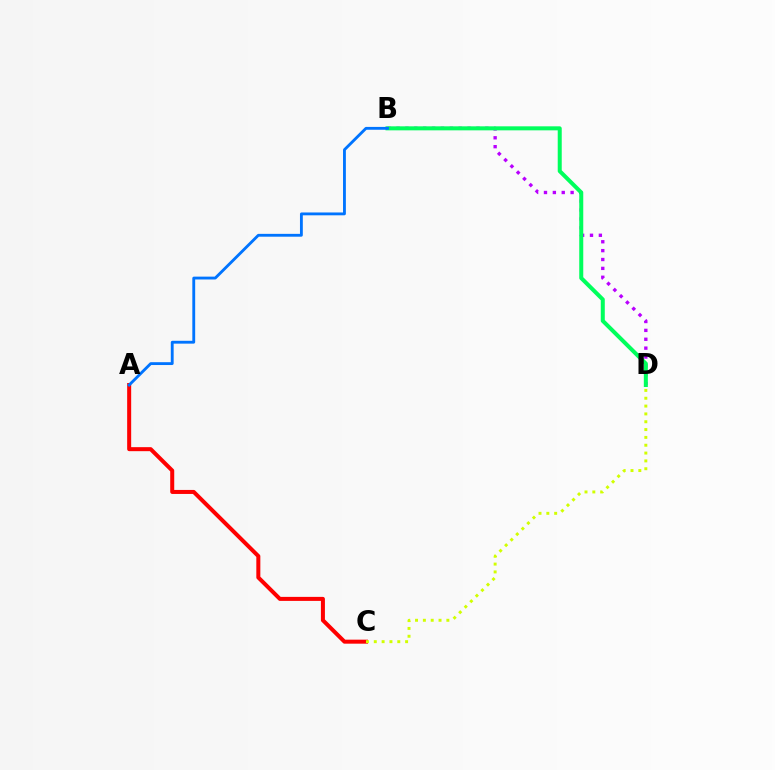{('B', 'D'): [{'color': '#b900ff', 'line_style': 'dotted', 'thickness': 2.41}, {'color': '#00ff5c', 'line_style': 'solid', 'thickness': 2.89}], ('A', 'C'): [{'color': '#ff0000', 'line_style': 'solid', 'thickness': 2.89}], ('C', 'D'): [{'color': '#d1ff00', 'line_style': 'dotted', 'thickness': 2.13}], ('A', 'B'): [{'color': '#0074ff', 'line_style': 'solid', 'thickness': 2.05}]}